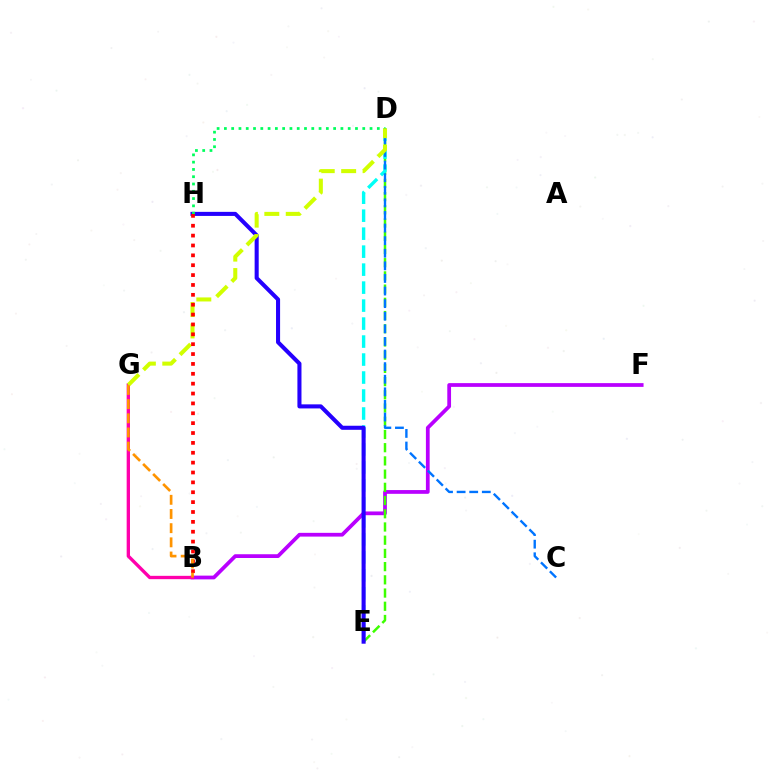{('B', 'F'): [{'color': '#b900ff', 'line_style': 'solid', 'thickness': 2.7}], ('D', 'E'): [{'color': '#3dff00', 'line_style': 'dashed', 'thickness': 1.8}, {'color': '#00fff6', 'line_style': 'dashed', 'thickness': 2.44}], ('E', 'H'): [{'color': '#2500ff', 'line_style': 'solid', 'thickness': 2.93}], ('B', 'G'): [{'color': '#ff00ac', 'line_style': 'solid', 'thickness': 2.4}, {'color': '#ff9400', 'line_style': 'dashed', 'thickness': 1.93}], ('C', 'D'): [{'color': '#0074ff', 'line_style': 'dashed', 'thickness': 1.71}], ('D', 'H'): [{'color': '#00ff5c', 'line_style': 'dotted', 'thickness': 1.98}], ('D', 'G'): [{'color': '#d1ff00', 'line_style': 'dashed', 'thickness': 2.91}], ('B', 'H'): [{'color': '#ff0000', 'line_style': 'dotted', 'thickness': 2.68}]}